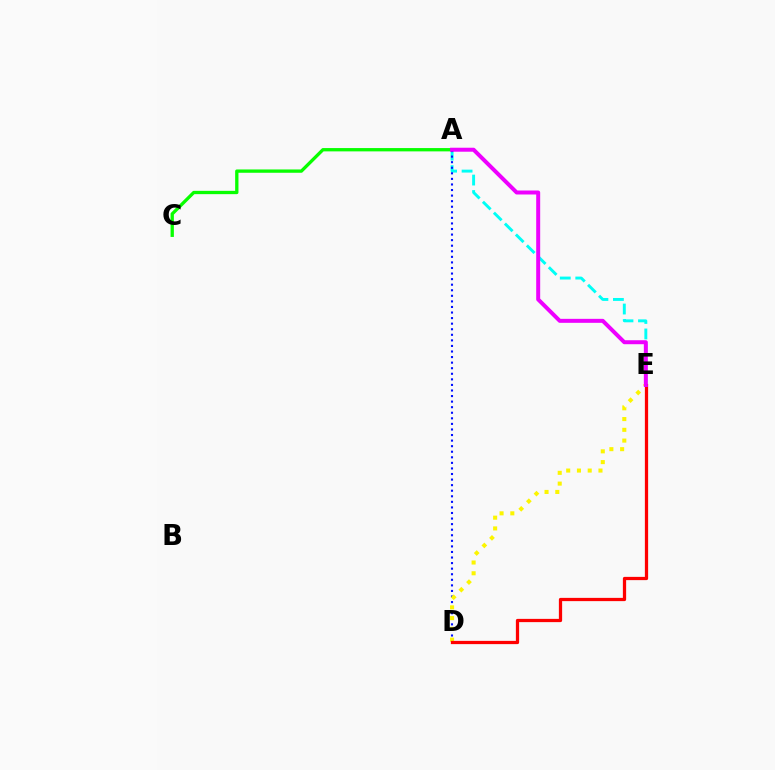{('A', 'E'): [{'color': '#00fff6', 'line_style': 'dashed', 'thickness': 2.1}, {'color': '#ee00ff', 'line_style': 'solid', 'thickness': 2.87}], ('A', 'C'): [{'color': '#08ff00', 'line_style': 'solid', 'thickness': 2.38}], ('A', 'D'): [{'color': '#0010ff', 'line_style': 'dotted', 'thickness': 1.51}], ('D', 'E'): [{'color': '#fcf500', 'line_style': 'dotted', 'thickness': 2.92}, {'color': '#ff0000', 'line_style': 'solid', 'thickness': 2.34}]}